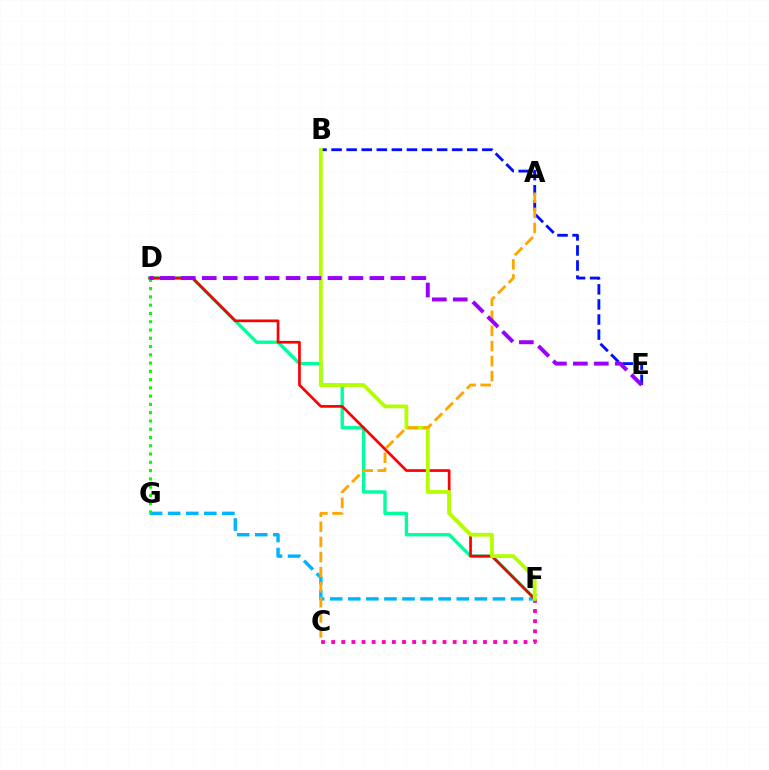{('C', 'F'): [{'color': '#ff00bd', 'line_style': 'dotted', 'thickness': 2.75}], ('B', 'E'): [{'color': '#0010ff', 'line_style': 'dashed', 'thickness': 2.05}], ('D', 'F'): [{'color': '#00ff9d', 'line_style': 'solid', 'thickness': 2.42}, {'color': '#ff0000', 'line_style': 'solid', 'thickness': 1.95}], ('F', 'G'): [{'color': '#00b5ff', 'line_style': 'dashed', 'thickness': 2.46}], ('B', 'F'): [{'color': '#b3ff00', 'line_style': 'solid', 'thickness': 2.72}], ('D', 'G'): [{'color': '#08ff00', 'line_style': 'dotted', 'thickness': 2.25}], ('A', 'C'): [{'color': '#ffa500', 'line_style': 'dashed', 'thickness': 2.05}], ('D', 'E'): [{'color': '#9b00ff', 'line_style': 'dashed', 'thickness': 2.85}]}